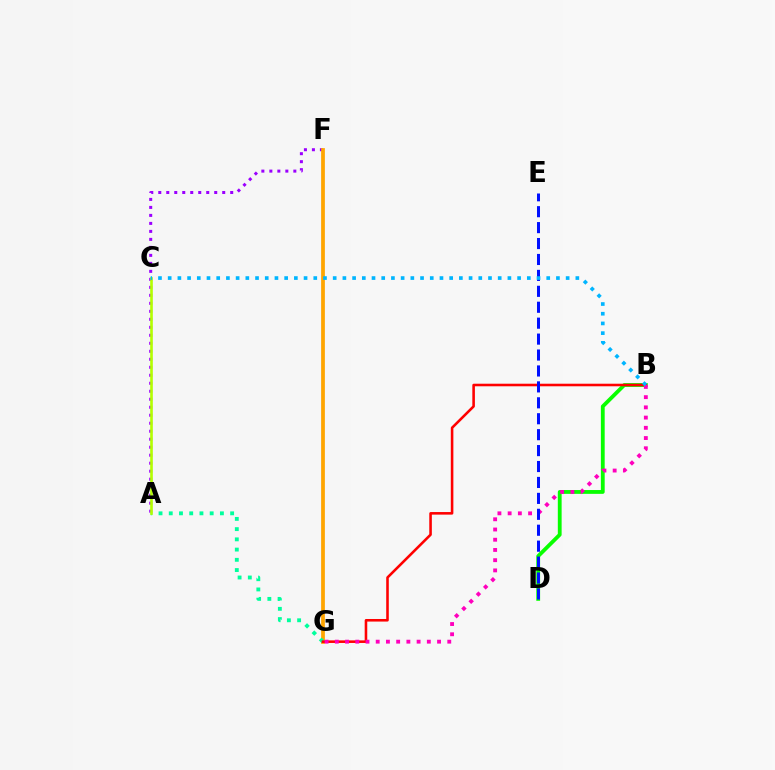{('A', 'F'): [{'color': '#9b00ff', 'line_style': 'dotted', 'thickness': 2.17}], ('F', 'G'): [{'color': '#ffa500', 'line_style': 'solid', 'thickness': 2.7}], ('A', 'G'): [{'color': '#00ff9d', 'line_style': 'dotted', 'thickness': 2.78}], ('B', 'D'): [{'color': '#08ff00', 'line_style': 'solid', 'thickness': 2.74}], ('B', 'G'): [{'color': '#ff0000', 'line_style': 'solid', 'thickness': 1.85}, {'color': '#ff00bd', 'line_style': 'dotted', 'thickness': 2.78}], ('A', 'C'): [{'color': '#b3ff00', 'line_style': 'solid', 'thickness': 1.9}], ('D', 'E'): [{'color': '#0010ff', 'line_style': 'dashed', 'thickness': 2.16}], ('B', 'C'): [{'color': '#00b5ff', 'line_style': 'dotted', 'thickness': 2.64}]}